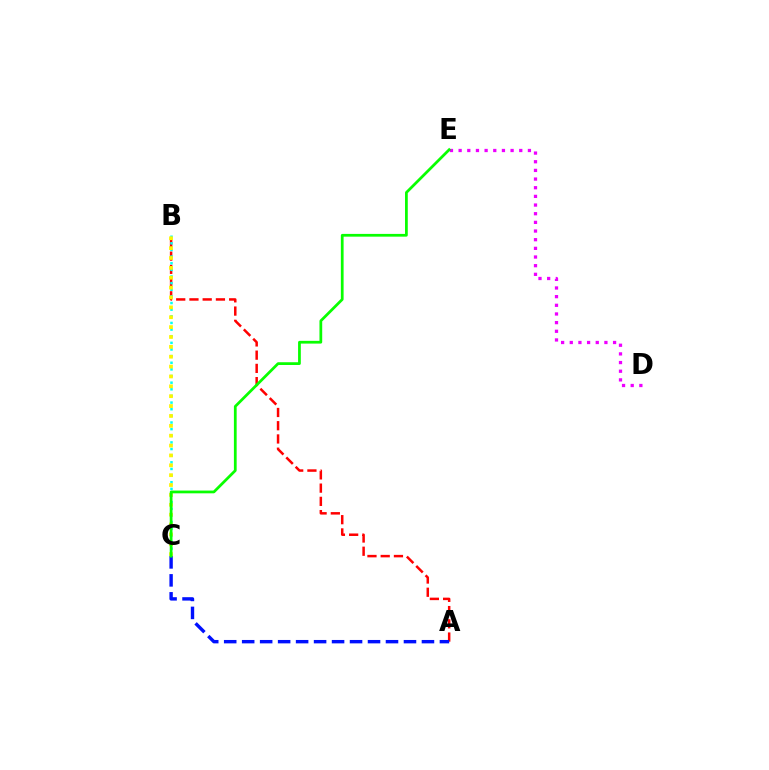{('A', 'B'): [{'color': '#ff0000', 'line_style': 'dashed', 'thickness': 1.8}], ('B', 'C'): [{'color': '#00fff6', 'line_style': 'dotted', 'thickness': 1.8}, {'color': '#fcf500', 'line_style': 'dotted', 'thickness': 2.68}], ('D', 'E'): [{'color': '#ee00ff', 'line_style': 'dotted', 'thickness': 2.35}], ('A', 'C'): [{'color': '#0010ff', 'line_style': 'dashed', 'thickness': 2.44}], ('C', 'E'): [{'color': '#08ff00', 'line_style': 'solid', 'thickness': 1.98}]}